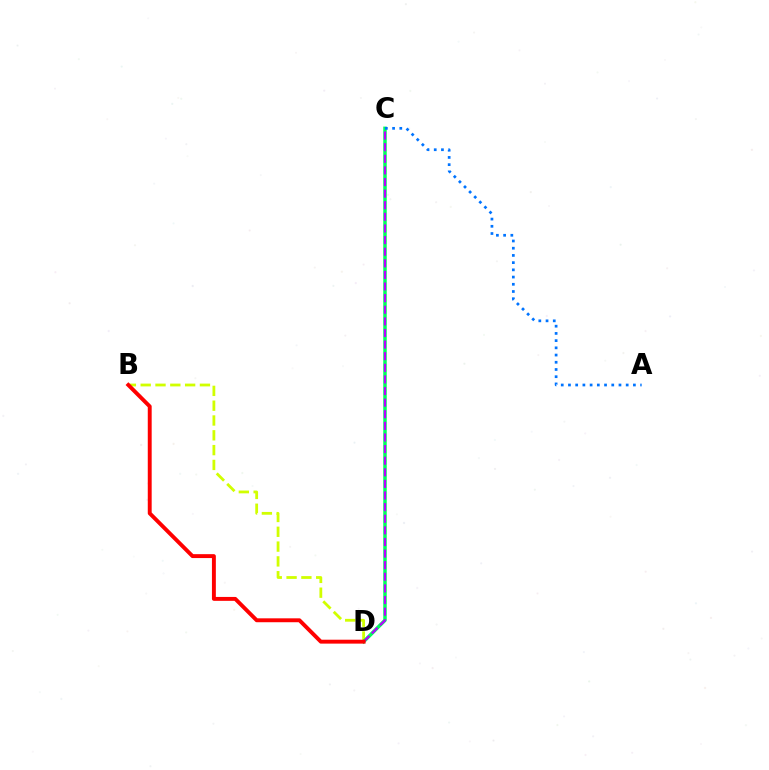{('B', 'D'): [{'color': '#d1ff00', 'line_style': 'dashed', 'thickness': 2.01}, {'color': '#ff0000', 'line_style': 'solid', 'thickness': 2.81}], ('C', 'D'): [{'color': '#00ff5c', 'line_style': 'solid', 'thickness': 2.52}, {'color': '#b900ff', 'line_style': 'dashed', 'thickness': 1.58}], ('A', 'C'): [{'color': '#0074ff', 'line_style': 'dotted', 'thickness': 1.96}]}